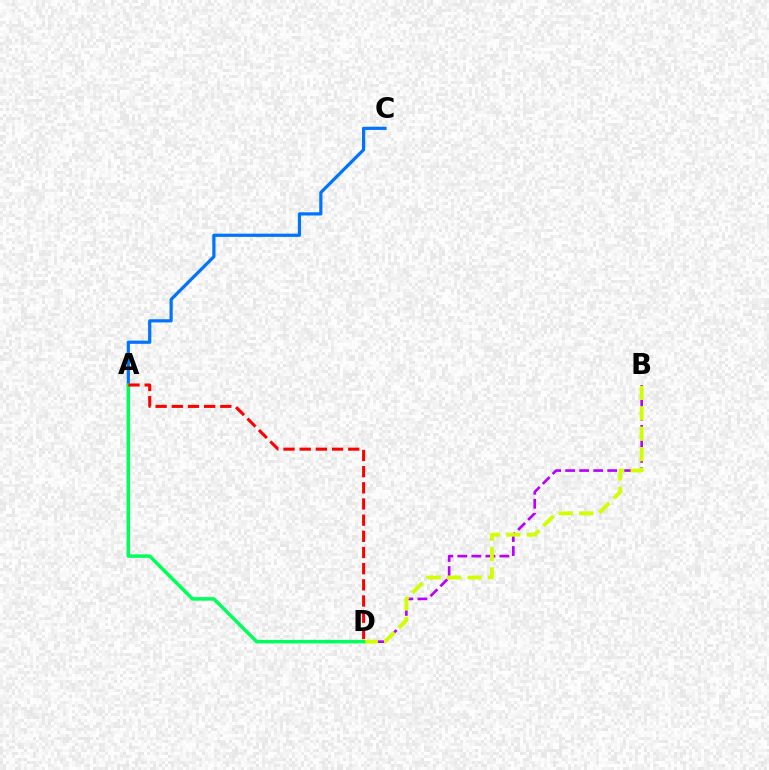{('B', 'D'): [{'color': '#b900ff', 'line_style': 'dashed', 'thickness': 1.91}, {'color': '#d1ff00', 'line_style': 'dashed', 'thickness': 2.77}], ('A', 'C'): [{'color': '#0074ff', 'line_style': 'solid', 'thickness': 2.31}], ('A', 'D'): [{'color': '#00ff5c', 'line_style': 'solid', 'thickness': 2.53}, {'color': '#ff0000', 'line_style': 'dashed', 'thickness': 2.2}]}